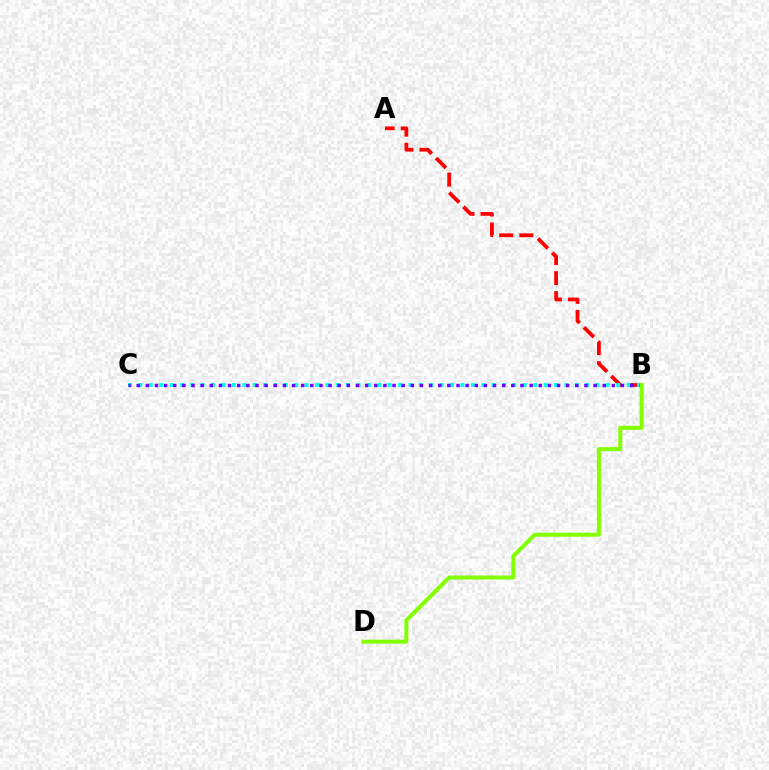{('A', 'B'): [{'color': '#ff0000', 'line_style': 'dashed', 'thickness': 2.72}], ('B', 'C'): [{'color': '#00fff6', 'line_style': 'dotted', 'thickness': 2.82}, {'color': '#7200ff', 'line_style': 'dotted', 'thickness': 2.48}], ('B', 'D'): [{'color': '#84ff00', 'line_style': 'solid', 'thickness': 2.89}]}